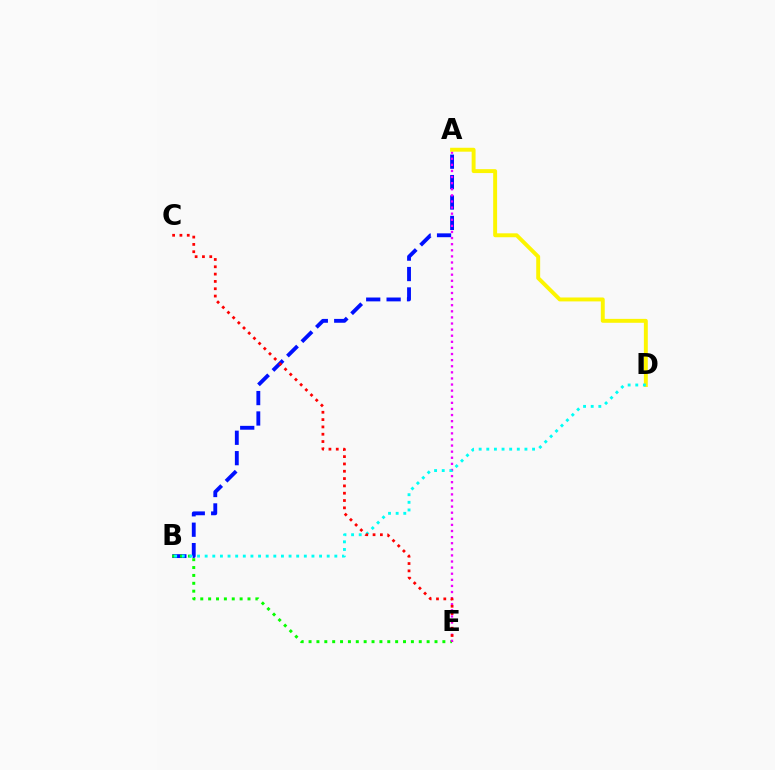{('A', 'B'): [{'color': '#0010ff', 'line_style': 'dashed', 'thickness': 2.77}], ('B', 'E'): [{'color': '#08ff00', 'line_style': 'dotted', 'thickness': 2.14}], ('A', 'E'): [{'color': '#ee00ff', 'line_style': 'dotted', 'thickness': 1.66}], ('A', 'D'): [{'color': '#fcf500', 'line_style': 'solid', 'thickness': 2.82}], ('B', 'D'): [{'color': '#00fff6', 'line_style': 'dotted', 'thickness': 2.07}], ('C', 'E'): [{'color': '#ff0000', 'line_style': 'dotted', 'thickness': 1.99}]}